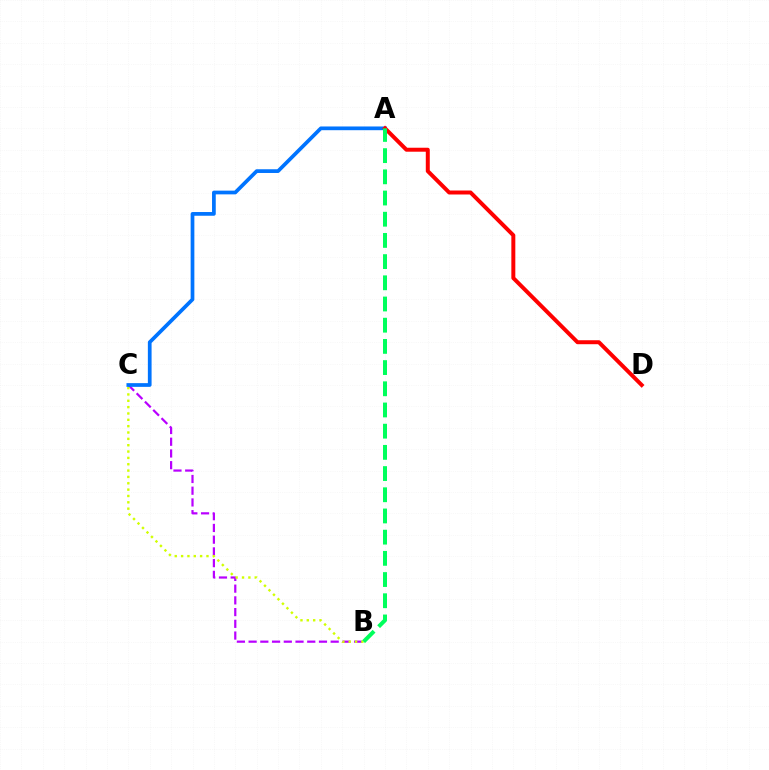{('B', 'C'): [{'color': '#b900ff', 'line_style': 'dashed', 'thickness': 1.59}, {'color': '#d1ff00', 'line_style': 'dotted', 'thickness': 1.72}], ('A', 'C'): [{'color': '#0074ff', 'line_style': 'solid', 'thickness': 2.68}], ('A', 'D'): [{'color': '#ff0000', 'line_style': 'solid', 'thickness': 2.86}], ('A', 'B'): [{'color': '#00ff5c', 'line_style': 'dashed', 'thickness': 2.88}]}